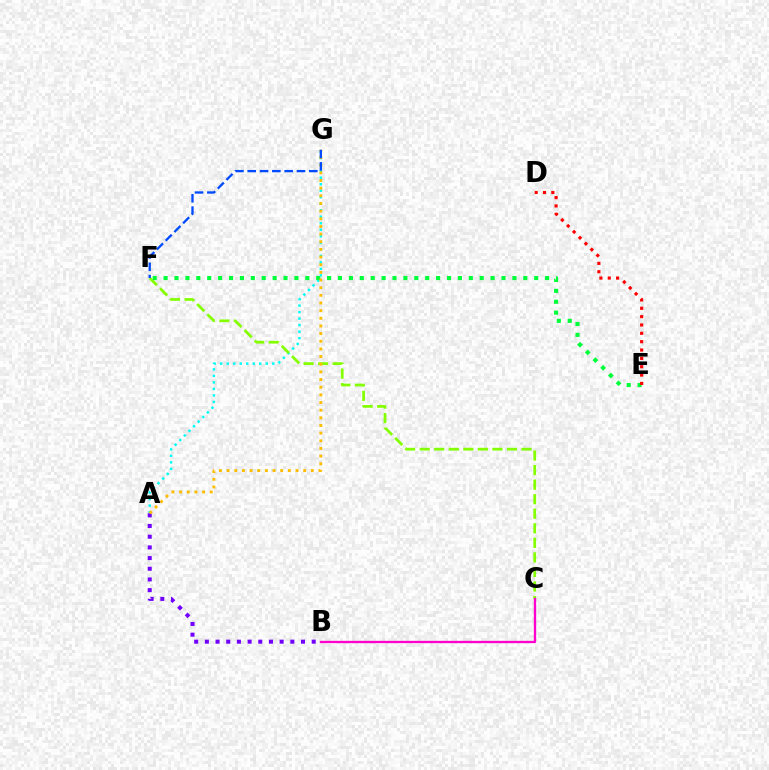{('A', 'G'): [{'color': '#00fff6', 'line_style': 'dotted', 'thickness': 1.77}, {'color': '#ffbd00', 'line_style': 'dotted', 'thickness': 2.08}], ('C', 'F'): [{'color': '#84ff00', 'line_style': 'dashed', 'thickness': 1.98}], ('A', 'B'): [{'color': '#7200ff', 'line_style': 'dotted', 'thickness': 2.9}], ('E', 'F'): [{'color': '#00ff39', 'line_style': 'dotted', 'thickness': 2.96}], ('B', 'C'): [{'color': '#ff00cf', 'line_style': 'solid', 'thickness': 1.67}], ('D', 'E'): [{'color': '#ff0000', 'line_style': 'dotted', 'thickness': 2.27}], ('F', 'G'): [{'color': '#004bff', 'line_style': 'dashed', 'thickness': 1.67}]}